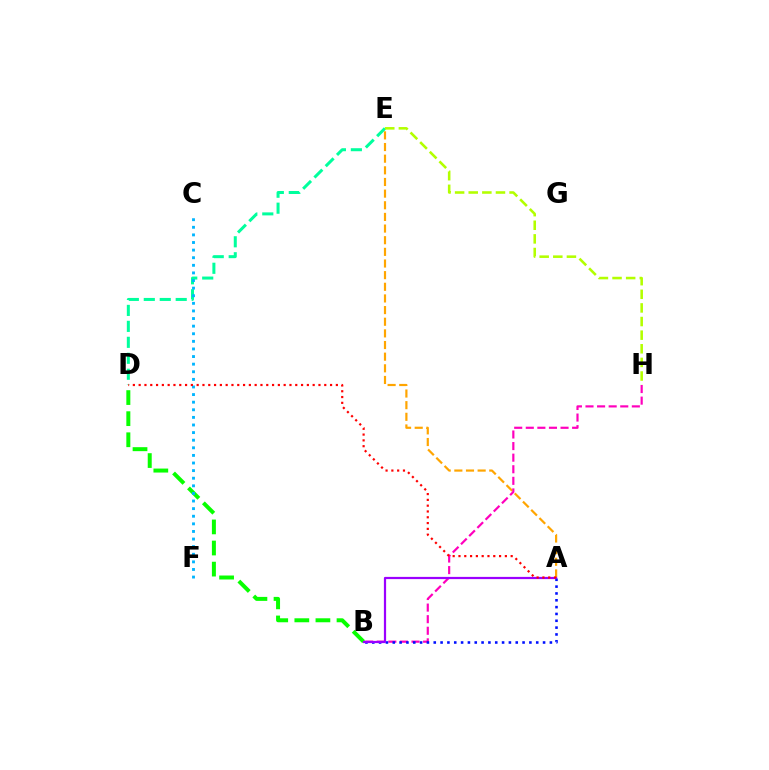{('D', 'E'): [{'color': '#00ff9d', 'line_style': 'dashed', 'thickness': 2.17}], ('B', 'D'): [{'color': '#08ff00', 'line_style': 'dashed', 'thickness': 2.87}], ('A', 'E'): [{'color': '#ffa500', 'line_style': 'dashed', 'thickness': 1.58}], ('B', 'H'): [{'color': '#ff00bd', 'line_style': 'dashed', 'thickness': 1.57}], ('E', 'H'): [{'color': '#b3ff00', 'line_style': 'dashed', 'thickness': 1.85}], ('A', 'B'): [{'color': '#0010ff', 'line_style': 'dotted', 'thickness': 1.86}, {'color': '#9b00ff', 'line_style': 'solid', 'thickness': 1.6}], ('C', 'F'): [{'color': '#00b5ff', 'line_style': 'dotted', 'thickness': 2.07}], ('A', 'D'): [{'color': '#ff0000', 'line_style': 'dotted', 'thickness': 1.58}]}